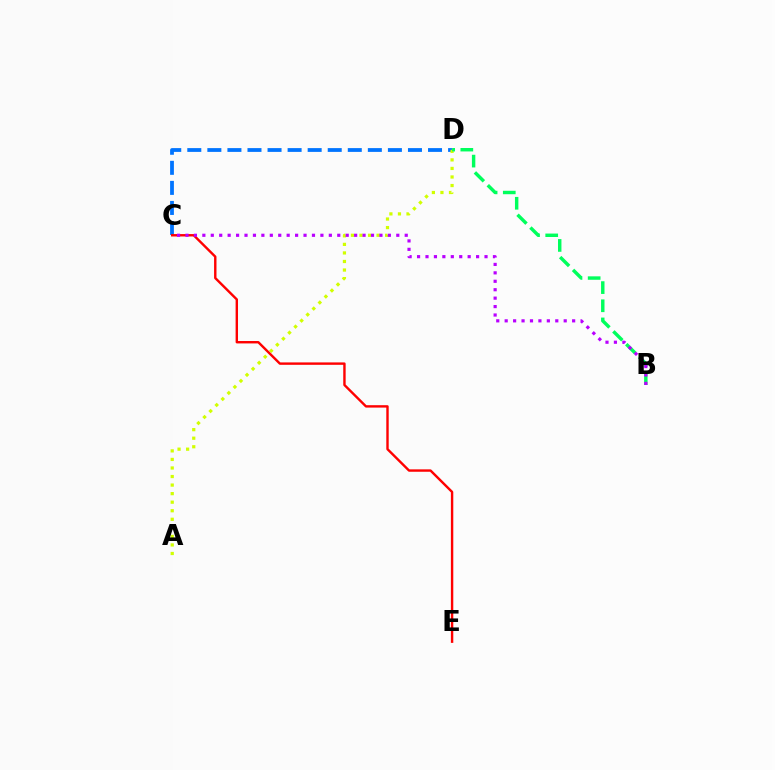{('C', 'D'): [{'color': '#0074ff', 'line_style': 'dashed', 'thickness': 2.73}], ('A', 'D'): [{'color': '#d1ff00', 'line_style': 'dotted', 'thickness': 2.32}], ('C', 'E'): [{'color': '#ff0000', 'line_style': 'solid', 'thickness': 1.73}], ('B', 'D'): [{'color': '#00ff5c', 'line_style': 'dashed', 'thickness': 2.47}], ('B', 'C'): [{'color': '#b900ff', 'line_style': 'dotted', 'thickness': 2.29}]}